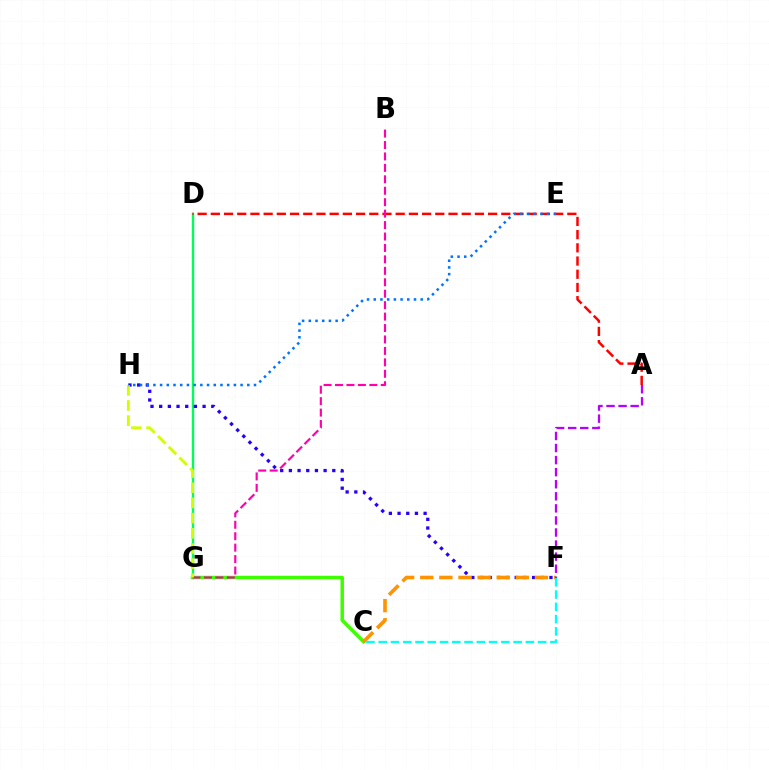{('D', 'G'): [{'color': '#00ff5c', 'line_style': 'solid', 'thickness': 1.72}], ('A', 'D'): [{'color': '#ff0000', 'line_style': 'dashed', 'thickness': 1.79}], ('C', 'G'): [{'color': '#3dff00', 'line_style': 'solid', 'thickness': 2.51}], ('F', 'H'): [{'color': '#2500ff', 'line_style': 'dotted', 'thickness': 2.36}], ('C', 'F'): [{'color': '#ff9400', 'line_style': 'dashed', 'thickness': 2.6}, {'color': '#00fff6', 'line_style': 'dashed', 'thickness': 1.67}], ('B', 'G'): [{'color': '#ff00ac', 'line_style': 'dashed', 'thickness': 1.55}], ('A', 'F'): [{'color': '#b900ff', 'line_style': 'dashed', 'thickness': 1.64}], ('G', 'H'): [{'color': '#d1ff00', 'line_style': 'dashed', 'thickness': 2.06}], ('E', 'H'): [{'color': '#0074ff', 'line_style': 'dotted', 'thickness': 1.82}]}